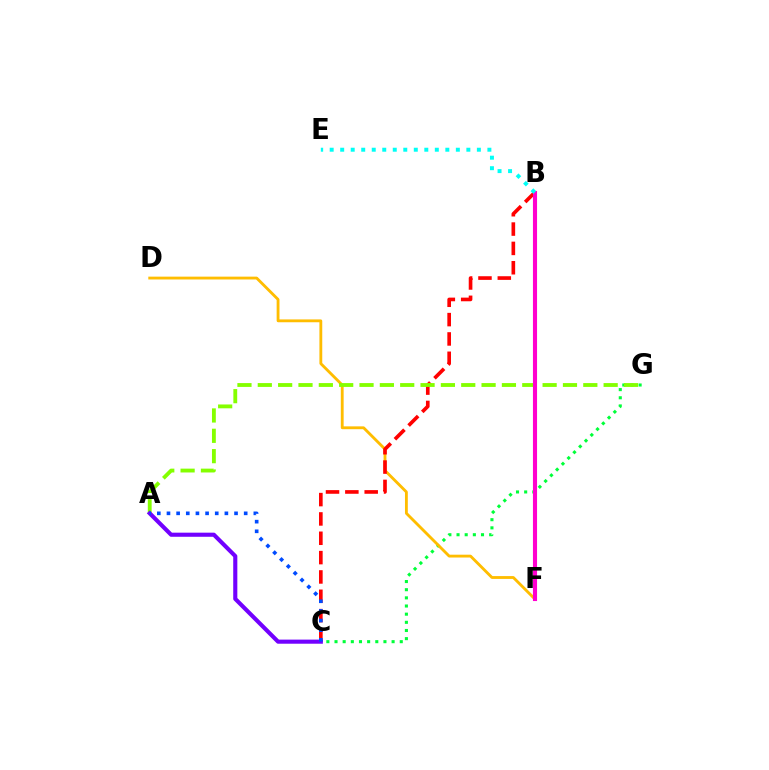{('C', 'G'): [{'color': '#00ff39', 'line_style': 'dotted', 'thickness': 2.22}], ('D', 'F'): [{'color': '#ffbd00', 'line_style': 'solid', 'thickness': 2.04}], ('B', 'C'): [{'color': '#ff0000', 'line_style': 'dashed', 'thickness': 2.63}], ('A', 'G'): [{'color': '#84ff00', 'line_style': 'dashed', 'thickness': 2.76}], ('A', 'C'): [{'color': '#7200ff', 'line_style': 'solid', 'thickness': 2.96}, {'color': '#004bff', 'line_style': 'dotted', 'thickness': 2.62}], ('B', 'F'): [{'color': '#ff00cf', 'line_style': 'solid', 'thickness': 2.96}], ('B', 'E'): [{'color': '#00fff6', 'line_style': 'dotted', 'thickness': 2.86}]}